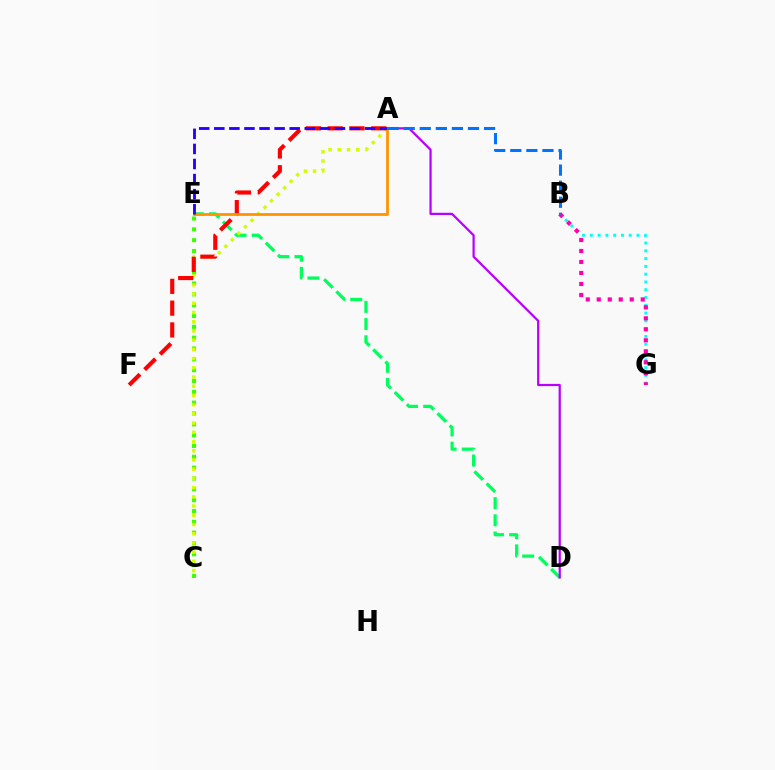{('D', 'E'): [{'color': '#00ff5c', 'line_style': 'dashed', 'thickness': 2.34}], ('C', 'E'): [{'color': '#3dff00', 'line_style': 'dotted', 'thickness': 2.94}], ('B', 'G'): [{'color': '#00fff6', 'line_style': 'dotted', 'thickness': 2.12}, {'color': '#ff00ac', 'line_style': 'dotted', 'thickness': 2.99}], ('A', 'D'): [{'color': '#b900ff', 'line_style': 'solid', 'thickness': 1.61}], ('A', 'C'): [{'color': '#d1ff00', 'line_style': 'dotted', 'thickness': 2.5}], ('A', 'F'): [{'color': '#ff0000', 'line_style': 'dashed', 'thickness': 2.96}], ('A', 'E'): [{'color': '#ff9400', 'line_style': 'solid', 'thickness': 2.0}, {'color': '#2500ff', 'line_style': 'dashed', 'thickness': 2.05}], ('A', 'B'): [{'color': '#0074ff', 'line_style': 'dashed', 'thickness': 2.18}]}